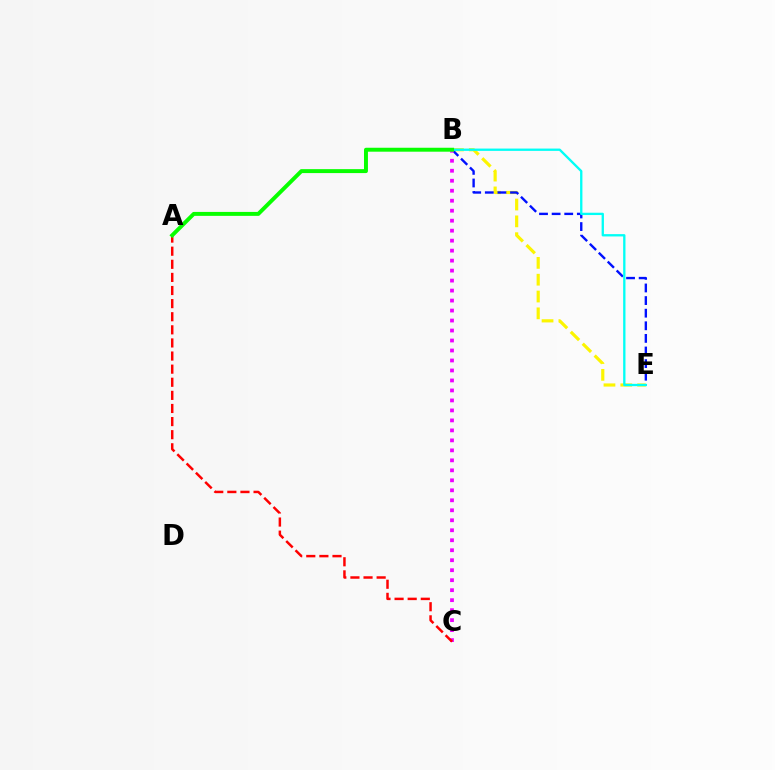{('B', 'E'): [{'color': '#fcf500', 'line_style': 'dashed', 'thickness': 2.29}, {'color': '#0010ff', 'line_style': 'dashed', 'thickness': 1.71}, {'color': '#00fff6', 'line_style': 'solid', 'thickness': 1.67}], ('B', 'C'): [{'color': '#ee00ff', 'line_style': 'dotted', 'thickness': 2.71}], ('A', 'C'): [{'color': '#ff0000', 'line_style': 'dashed', 'thickness': 1.78}], ('A', 'B'): [{'color': '#08ff00', 'line_style': 'solid', 'thickness': 2.84}]}